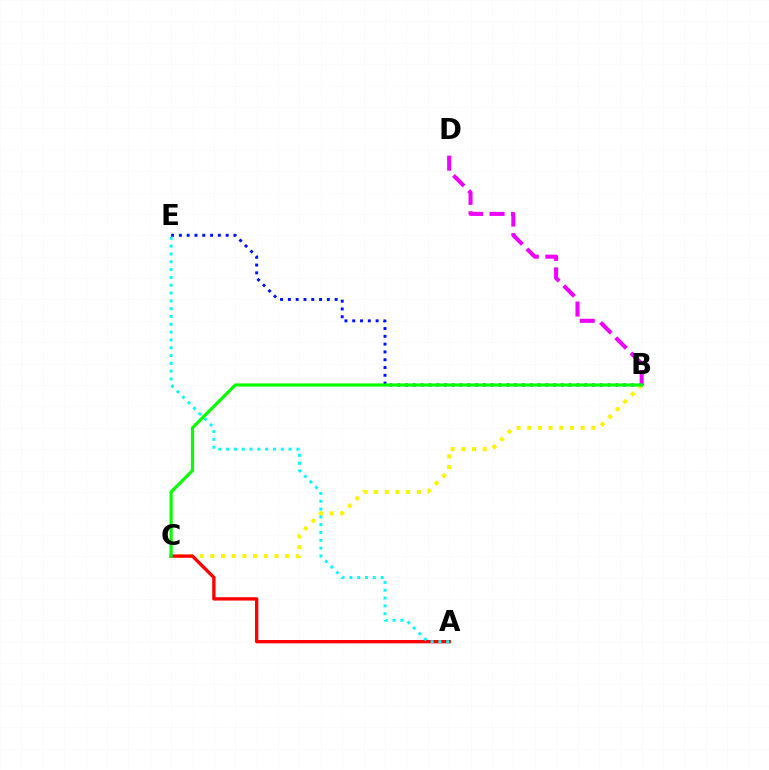{('B', 'E'): [{'color': '#0010ff', 'line_style': 'dotted', 'thickness': 2.12}], ('B', 'D'): [{'color': '#ee00ff', 'line_style': 'dashed', 'thickness': 2.92}], ('B', 'C'): [{'color': '#fcf500', 'line_style': 'dotted', 'thickness': 2.9}, {'color': '#08ff00', 'line_style': 'solid', 'thickness': 2.29}], ('A', 'C'): [{'color': '#ff0000', 'line_style': 'solid', 'thickness': 2.41}], ('A', 'E'): [{'color': '#00fff6', 'line_style': 'dotted', 'thickness': 2.12}]}